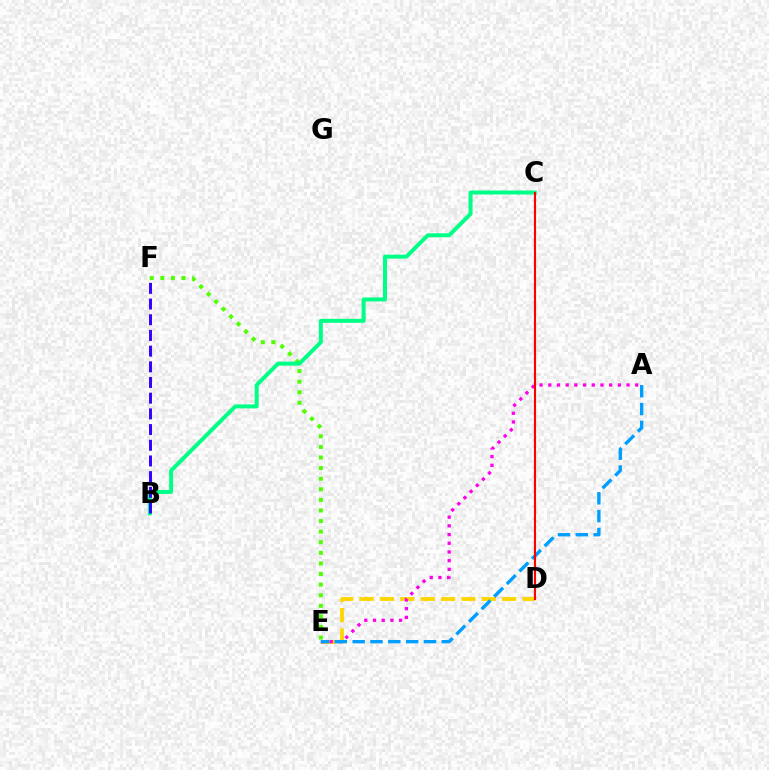{('E', 'F'): [{'color': '#4fff00', 'line_style': 'dotted', 'thickness': 2.88}], ('B', 'C'): [{'color': '#00ff86', 'line_style': 'solid', 'thickness': 2.86}], ('B', 'F'): [{'color': '#3700ff', 'line_style': 'dashed', 'thickness': 2.13}], ('D', 'E'): [{'color': '#ffd500', 'line_style': 'dashed', 'thickness': 2.77}], ('A', 'E'): [{'color': '#ff00ed', 'line_style': 'dotted', 'thickness': 2.36}, {'color': '#009eff', 'line_style': 'dashed', 'thickness': 2.42}], ('C', 'D'): [{'color': '#ff0000', 'line_style': 'solid', 'thickness': 1.54}]}